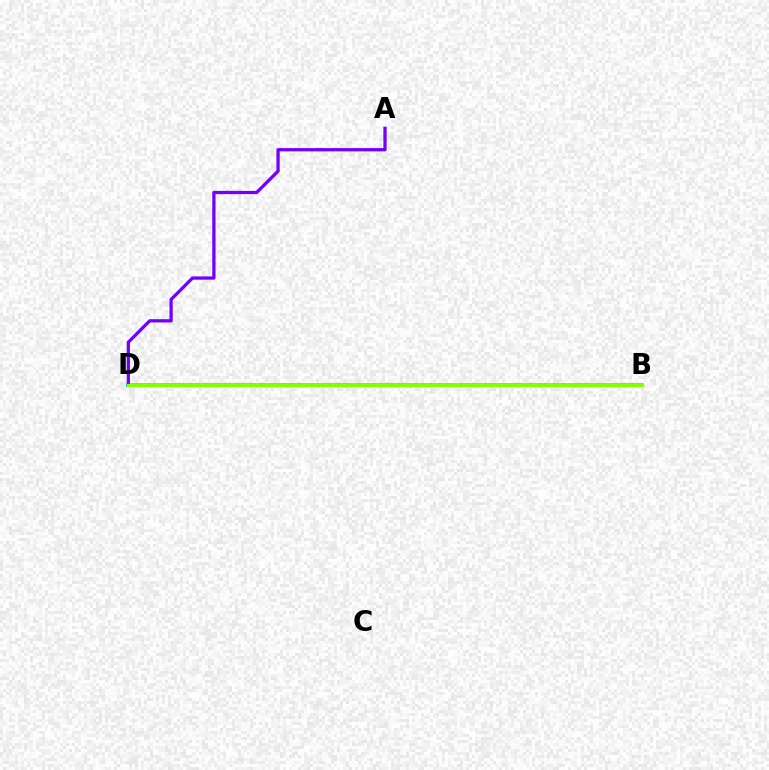{('B', 'D'): [{'color': '#ff0000', 'line_style': 'dashed', 'thickness': 1.87}, {'color': '#00fff6', 'line_style': 'solid', 'thickness': 2.78}, {'color': '#84ff00', 'line_style': 'solid', 'thickness': 2.35}], ('A', 'D'): [{'color': '#7200ff', 'line_style': 'solid', 'thickness': 2.35}]}